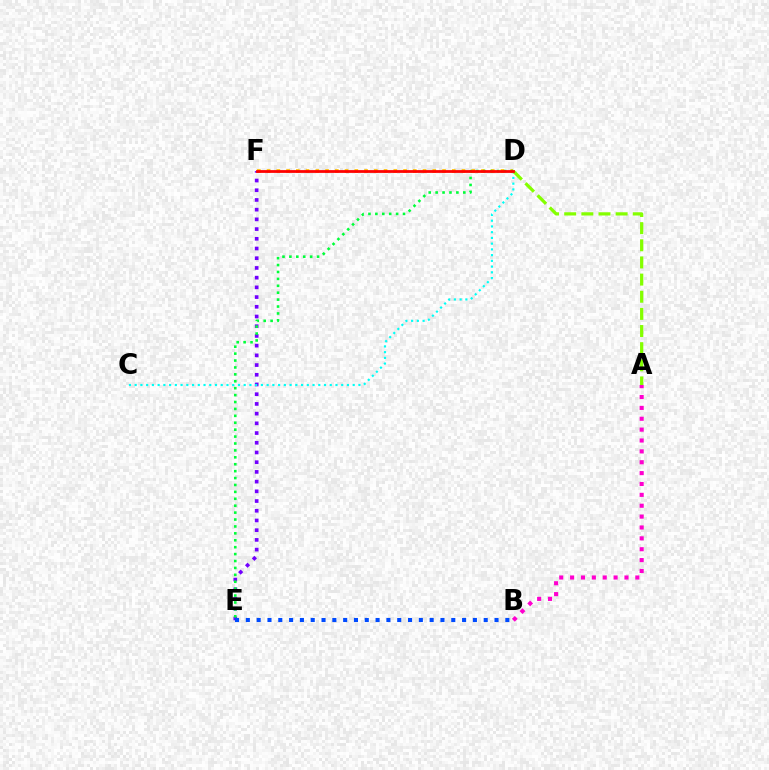{('D', 'F'): [{'color': '#ffbd00', 'line_style': 'dotted', 'thickness': 2.65}, {'color': '#ff0000', 'line_style': 'solid', 'thickness': 2.0}], ('E', 'F'): [{'color': '#7200ff', 'line_style': 'dotted', 'thickness': 2.64}], ('C', 'D'): [{'color': '#00fff6', 'line_style': 'dotted', 'thickness': 1.56}], ('A', 'B'): [{'color': '#ff00cf', 'line_style': 'dotted', 'thickness': 2.95}], ('D', 'E'): [{'color': '#00ff39', 'line_style': 'dotted', 'thickness': 1.88}], ('A', 'D'): [{'color': '#84ff00', 'line_style': 'dashed', 'thickness': 2.33}], ('B', 'E'): [{'color': '#004bff', 'line_style': 'dotted', 'thickness': 2.94}]}